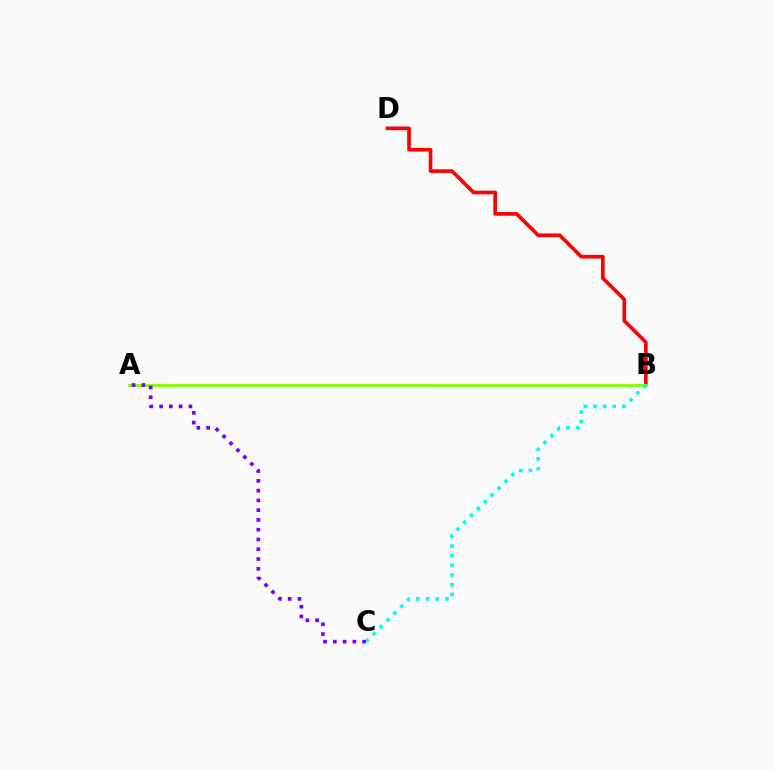{('B', 'D'): [{'color': '#ff0000', 'line_style': 'solid', 'thickness': 2.64}], ('A', 'B'): [{'color': '#84ff00', 'line_style': 'solid', 'thickness': 2.05}], ('B', 'C'): [{'color': '#00fff6', 'line_style': 'dotted', 'thickness': 2.63}], ('A', 'C'): [{'color': '#7200ff', 'line_style': 'dotted', 'thickness': 2.65}]}